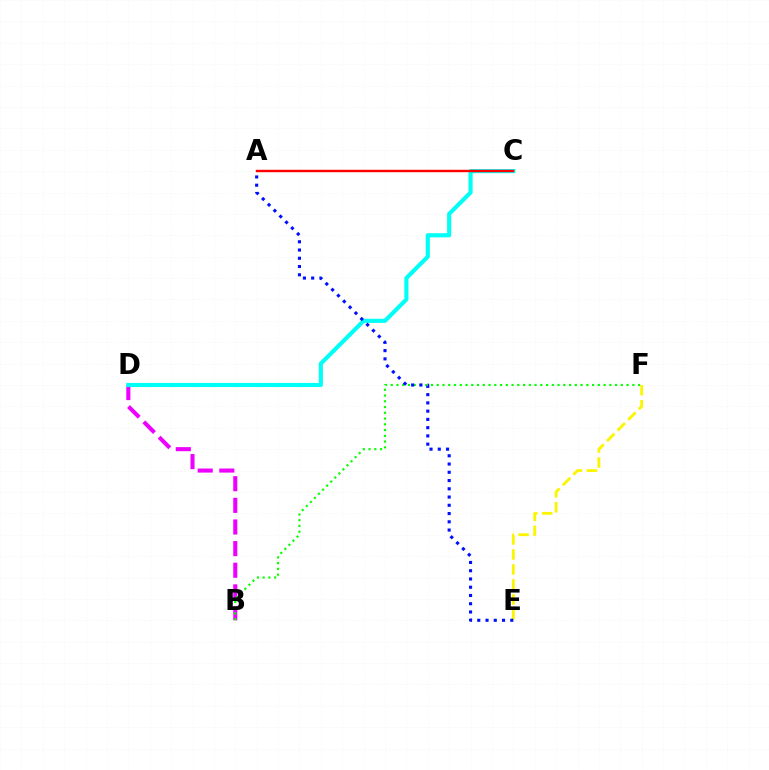{('B', 'D'): [{'color': '#ee00ff', 'line_style': 'dashed', 'thickness': 2.94}], ('B', 'F'): [{'color': '#08ff00', 'line_style': 'dotted', 'thickness': 1.56}], ('E', 'F'): [{'color': '#fcf500', 'line_style': 'dashed', 'thickness': 2.04}], ('C', 'D'): [{'color': '#00fff6', 'line_style': 'solid', 'thickness': 2.98}], ('A', 'C'): [{'color': '#ff0000', 'line_style': 'solid', 'thickness': 1.74}], ('A', 'E'): [{'color': '#0010ff', 'line_style': 'dotted', 'thickness': 2.24}]}